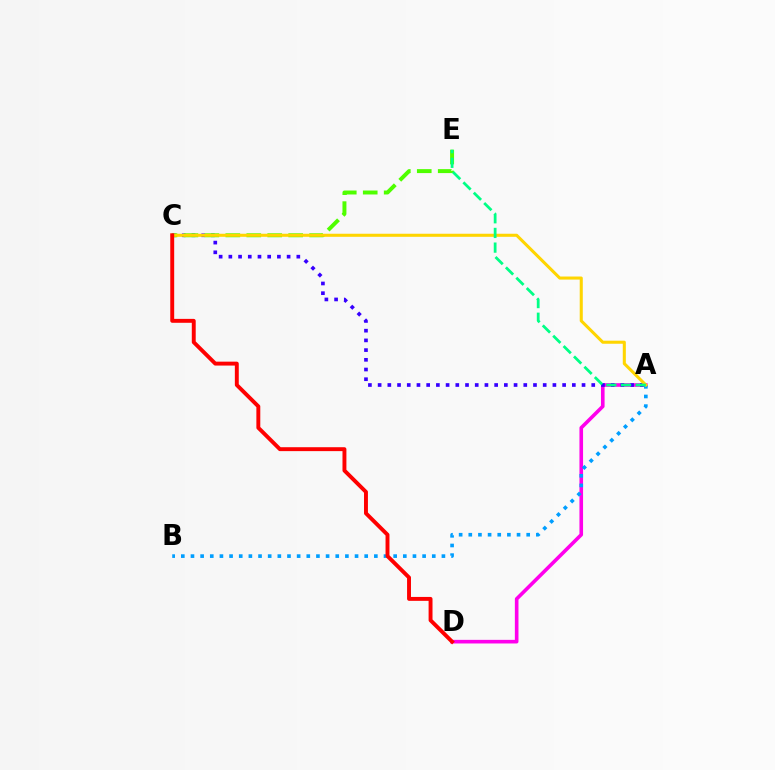{('A', 'D'): [{'color': '#ff00ed', 'line_style': 'solid', 'thickness': 2.6}], ('A', 'C'): [{'color': '#3700ff', 'line_style': 'dotted', 'thickness': 2.64}, {'color': '#ffd500', 'line_style': 'solid', 'thickness': 2.2}], ('A', 'B'): [{'color': '#009eff', 'line_style': 'dotted', 'thickness': 2.62}], ('C', 'E'): [{'color': '#4fff00', 'line_style': 'dashed', 'thickness': 2.85}], ('C', 'D'): [{'color': '#ff0000', 'line_style': 'solid', 'thickness': 2.82}], ('A', 'E'): [{'color': '#00ff86', 'line_style': 'dashed', 'thickness': 1.99}]}